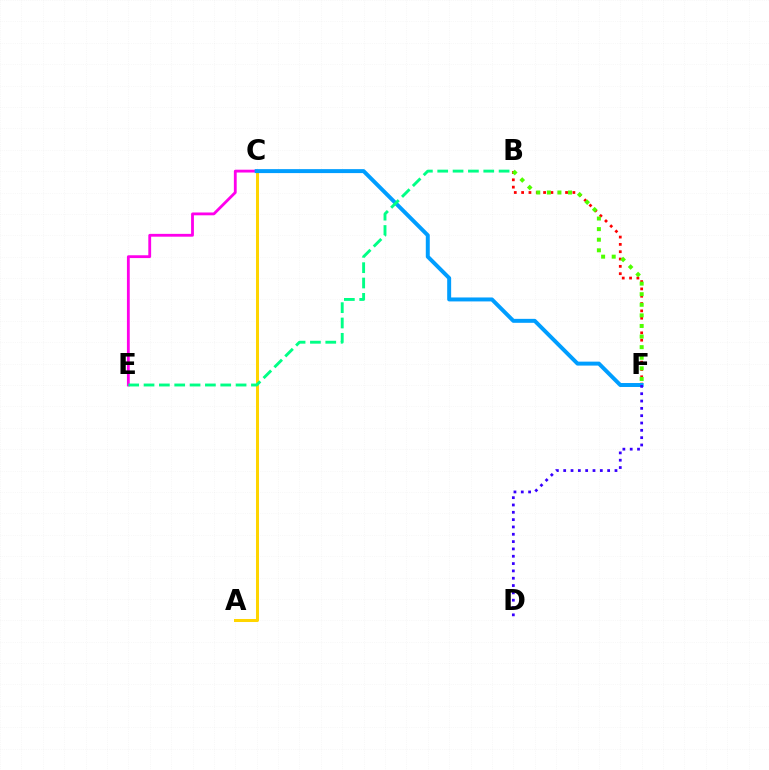{('B', 'F'): [{'color': '#ff0000', 'line_style': 'dotted', 'thickness': 1.99}, {'color': '#4fff00', 'line_style': 'dotted', 'thickness': 2.88}], ('A', 'C'): [{'color': '#ffd500', 'line_style': 'solid', 'thickness': 2.18}], ('C', 'E'): [{'color': '#ff00ed', 'line_style': 'solid', 'thickness': 2.03}], ('C', 'F'): [{'color': '#009eff', 'line_style': 'solid', 'thickness': 2.85}], ('D', 'F'): [{'color': '#3700ff', 'line_style': 'dotted', 'thickness': 1.99}], ('B', 'E'): [{'color': '#00ff86', 'line_style': 'dashed', 'thickness': 2.08}]}